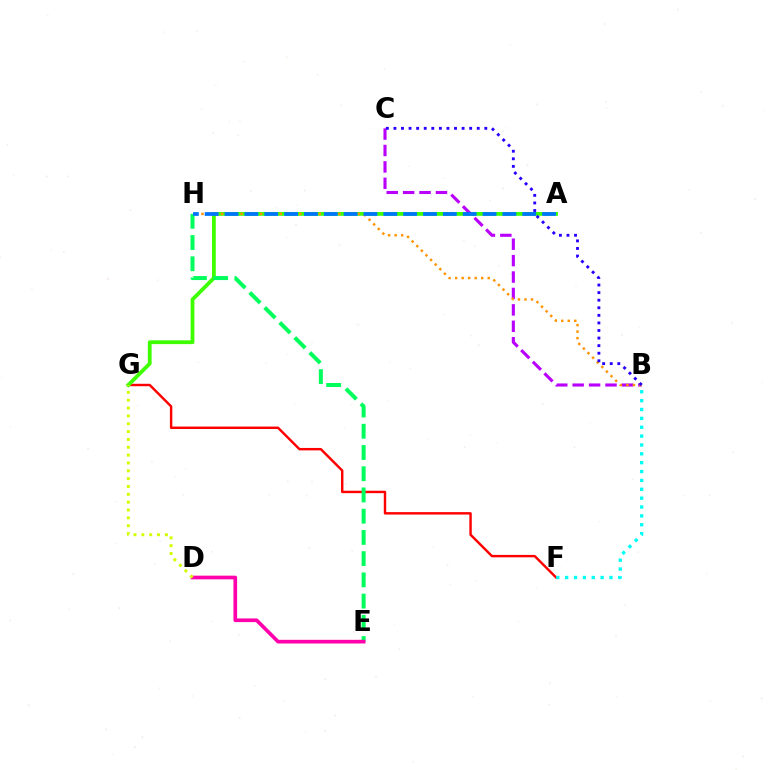{('F', 'G'): [{'color': '#ff0000', 'line_style': 'solid', 'thickness': 1.75}], ('A', 'G'): [{'color': '#3dff00', 'line_style': 'solid', 'thickness': 2.73}], ('B', 'C'): [{'color': '#b900ff', 'line_style': 'dashed', 'thickness': 2.23}, {'color': '#2500ff', 'line_style': 'dotted', 'thickness': 2.06}], ('E', 'H'): [{'color': '#00ff5c', 'line_style': 'dashed', 'thickness': 2.88}], ('B', 'H'): [{'color': '#ff9400', 'line_style': 'dotted', 'thickness': 1.77}], ('B', 'F'): [{'color': '#00fff6', 'line_style': 'dotted', 'thickness': 2.41}], ('A', 'H'): [{'color': '#0074ff', 'line_style': 'dashed', 'thickness': 2.7}], ('D', 'E'): [{'color': '#ff00ac', 'line_style': 'solid', 'thickness': 2.65}], ('D', 'G'): [{'color': '#d1ff00', 'line_style': 'dotted', 'thickness': 2.13}]}